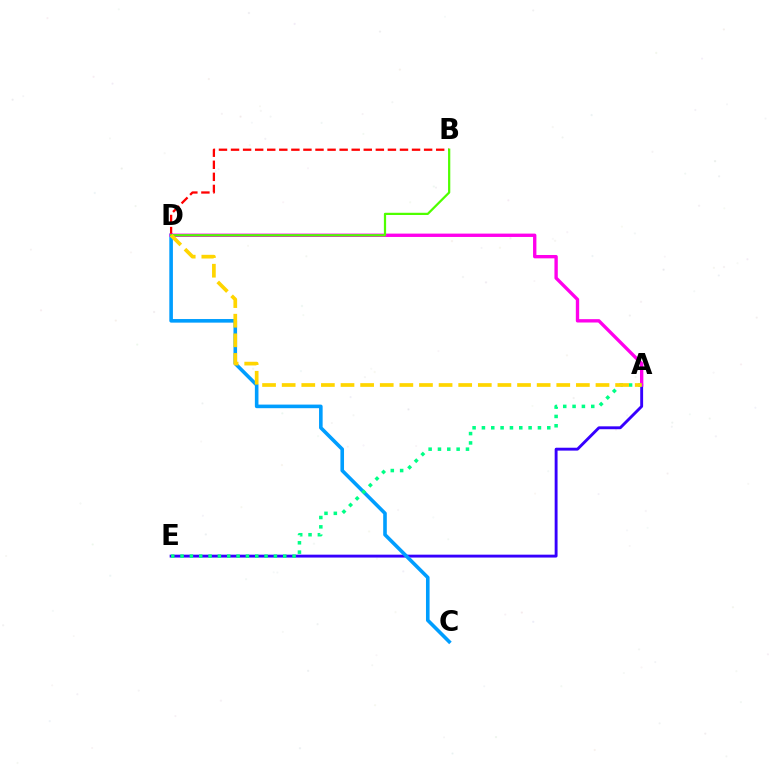{('A', 'E'): [{'color': '#3700ff', 'line_style': 'solid', 'thickness': 2.08}, {'color': '#00ff86', 'line_style': 'dotted', 'thickness': 2.54}], ('C', 'D'): [{'color': '#009eff', 'line_style': 'solid', 'thickness': 2.59}], ('B', 'D'): [{'color': '#ff0000', 'line_style': 'dashed', 'thickness': 1.64}, {'color': '#4fff00', 'line_style': 'solid', 'thickness': 1.61}], ('A', 'D'): [{'color': '#ff00ed', 'line_style': 'solid', 'thickness': 2.41}, {'color': '#ffd500', 'line_style': 'dashed', 'thickness': 2.66}]}